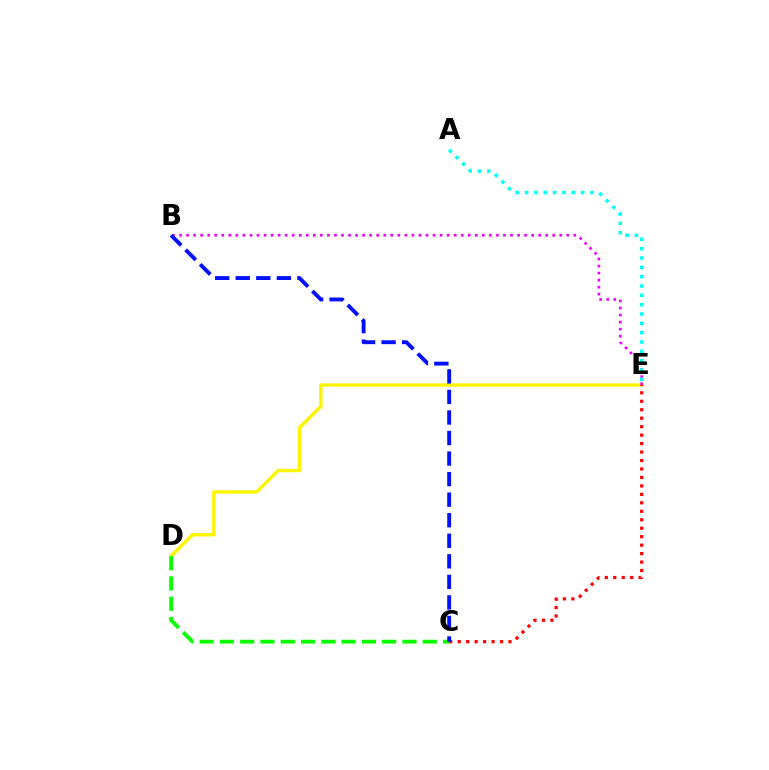{('D', 'E'): [{'color': '#fcf500', 'line_style': 'solid', 'thickness': 2.44}], ('C', 'D'): [{'color': '#08ff00', 'line_style': 'dashed', 'thickness': 2.76}], ('C', 'E'): [{'color': '#ff0000', 'line_style': 'dotted', 'thickness': 2.3}], ('B', 'E'): [{'color': '#ee00ff', 'line_style': 'dotted', 'thickness': 1.91}], ('A', 'E'): [{'color': '#00fff6', 'line_style': 'dotted', 'thickness': 2.54}], ('B', 'C'): [{'color': '#0010ff', 'line_style': 'dashed', 'thickness': 2.79}]}